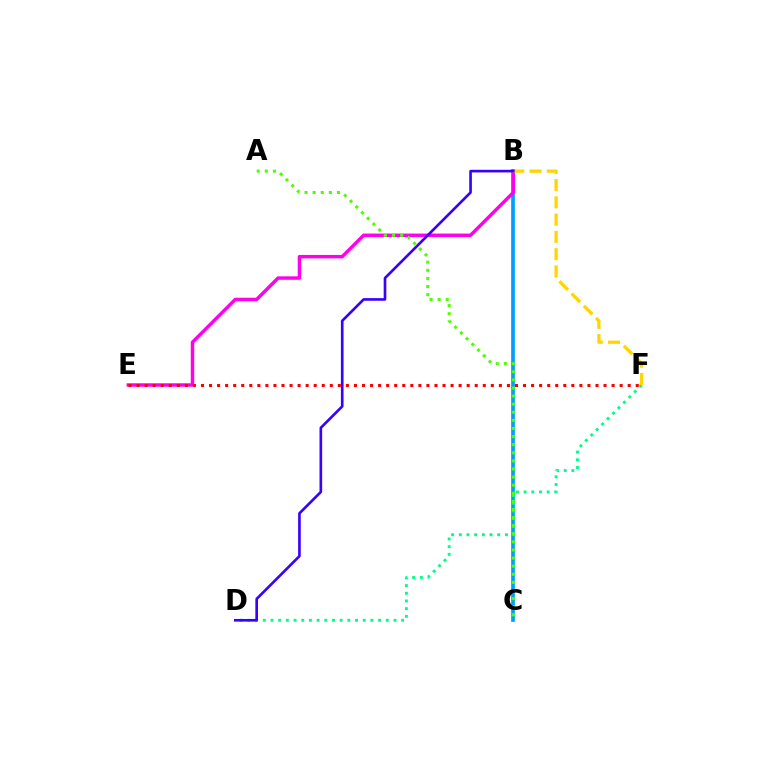{('B', 'C'): [{'color': '#009eff', 'line_style': 'solid', 'thickness': 2.66}], ('B', 'E'): [{'color': '#ff00ed', 'line_style': 'solid', 'thickness': 2.48}], ('D', 'F'): [{'color': '#00ff86', 'line_style': 'dotted', 'thickness': 2.09}], ('A', 'C'): [{'color': '#4fff00', 'line_style': 'dotted', 'thickness': 2.2}], ('B', 'F'): [{'color': '#ffd500', 'line_style': 'dashed', 'thickness': 2.35}], ('E', 'F'): [{'color': '#ff0000', 'line_style': 'dotted', 'thickness': 2.19}], ('B', 'D'): [{'color': '#3700ff', 'line_style': 'solid', 'thickness': 1.9}]}